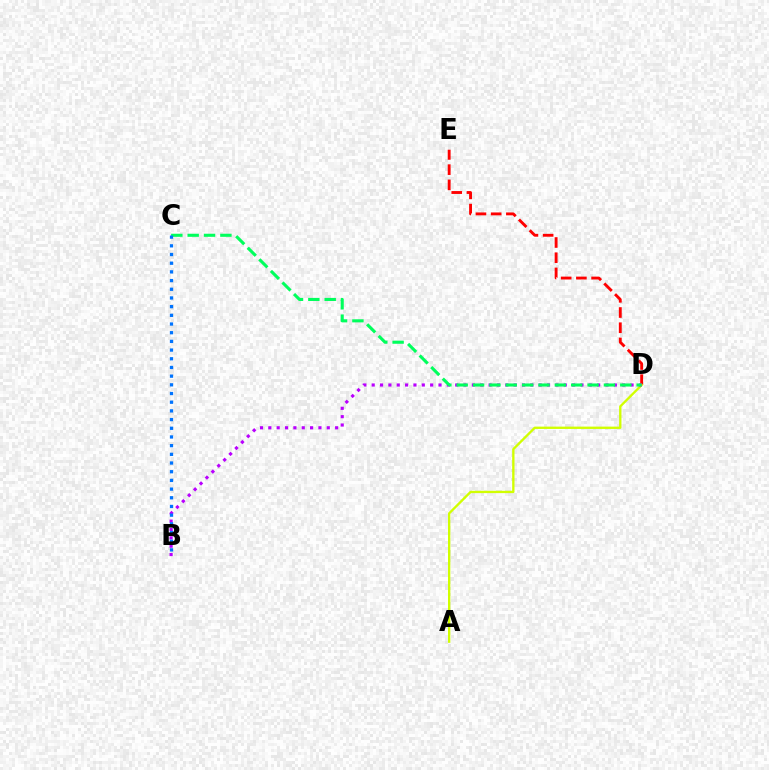{('D', 'E'): [{'color': '#ff0000', 'line_style': 'dashed', 'thickness': 2.07}], ('A', 'D'): [{'color': '#d1ff00', 'line_style': 'solid', 'thickness': 1.68}], ('B', 'D'): [{'color': '#b900ff', 'line_style': 'dotted', 'thickness': 2.27}], ('C', 'D'): [{'color': '#00ff5c', 'line_style': 'dashed', 'thickness': 2.22}], ('B', 'C'): [{'color': '#0074ff', 'line_style': 'dotted', 'thickness': 2.36}]}